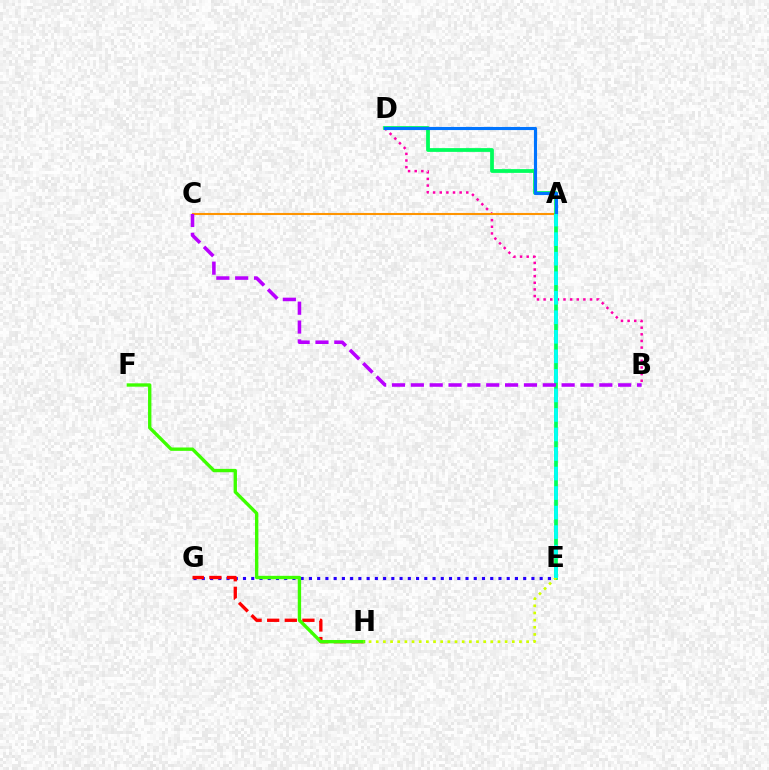{('B', 'D'): [{'color': '#ff00ac', 'line_style': 'dotted', 'thickness': 1.8}], ('A', 'C'): [{'color': '#ff9400', 'line_style': 'solid', 'thickness': 1.5}], ('E', 'G'): [{'color': '#2500ff', 'line_style': 'dotted', 'thickness': 2.24}], ('G', 'H'): [{'color': '#ff0000', 'line_style': 'dashed', 'thickness': 2.39}], ('F', 'H'): [{'color': '#3dff00', 'line_style': 'solid', 'thickness': 2.42}], ('D', 'E'): [{'color': '#00ff5c', 'line_style': 'solid', 'thickness': 2.71}], ('A', 'D'): [{'color': '#0074ff', 'line_style': 'solid', 'thickness': 2.25}], ('E', 'H'): [{'color': '#d1ff00', 'line_style': 'dotted', 'thickness': 1.95}], ('A', 'E'): [{'color': '#00fff6', 'line_style': 'dashed', 'thickness': 2.65}], ('B', 'C'): [{'color': '#b900ff', 'line_style': 'dashed', 'thickness': 2.56}]}